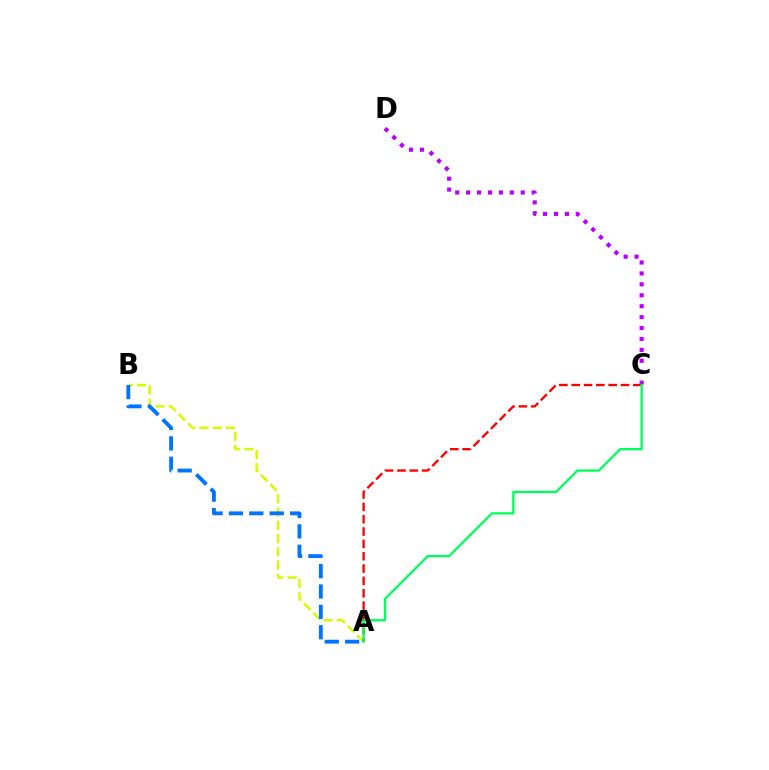{('A', 'B'): [{'color': '#d1ff00', 'line_style': 'dashed', 'thickness': 1.8}, {'color': '#0074ff', 'line_style': 'dashed', 'thickness': 2.77}], ('C', 'D'): [{'color': '#b900ff', 'line_style': 'dotted', 'thickness': 2.97}], ('A', 'C'): [{'color': '#ff0000', 'line_style': 'dashed', 'thickness': 1.68}, {'color': '#00ff5c', 'line_style': 'solid', 'thickness': 1.65}]}